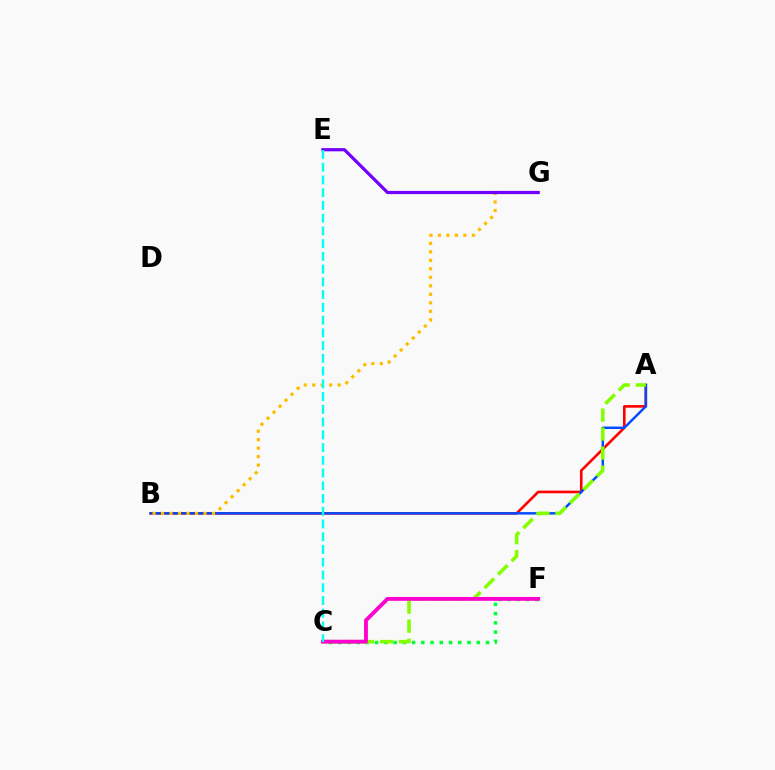{('A', 'B'): [{'color': '#ff0000', 'line_style': 'solid', 'thickness': 1.89}, {'color': '#004bff', 'line_style': 'solid', 'thickness': 1.76}], ('C', 'F'): [{'color': '#00ff39', 'line_style': 'dotted', 'thickness': 2.51}, {'color': '#ff00cf', 'line_style': 'solid', 'thickness': 2.77}], ('B', 'G'): [{'color': '#ffbd00', 'line_style': 'dotted', 'thickness': 2.31}], ('A', 'C'): [{'color': '#84ff00', 'line_style': 'dashed', 'thickness': 2.58}], ('E', 'G'): [{'color': '#7200ff', 'line_style': 'solid', 'thickness': 2.3}], ('C', 'E'): [{'color': '#00fff6', 'line_style': 'dashed', 'thickness': 1.73}]}